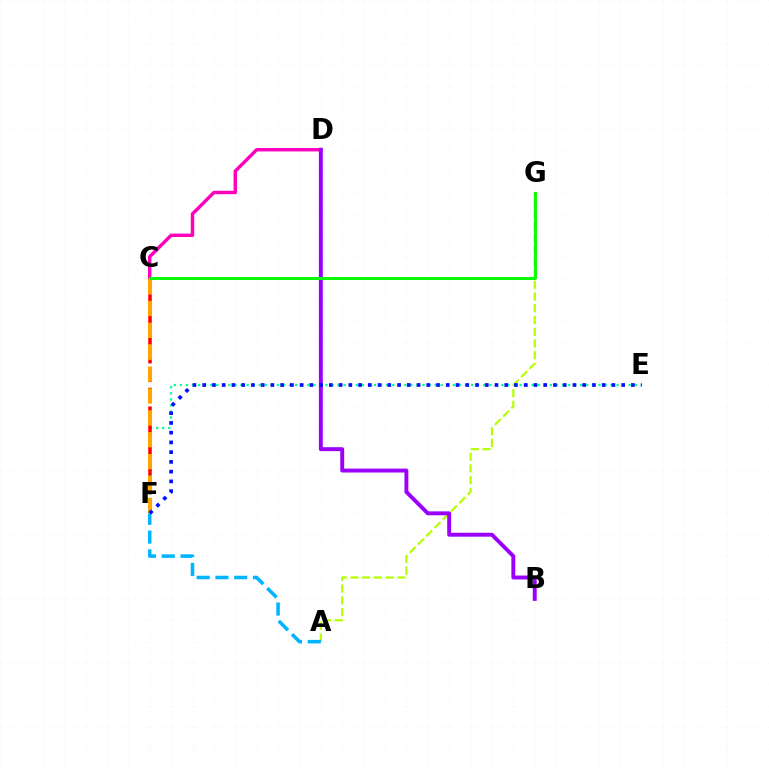{('E', 'F'): [{'color': '#00ff9d', 'line_style': 'dotted', 'thickness': 1.65}, {'color': '#0010ff', 'line_style': 'dotted', 'thickness': 2.65}], ('C', 'F'): [{'color': '#ff0000', 'line_style': 'dashed', 'thickness': 2.54}, {'color': '#ffa500', 'line_style': 'dashed', 'thickness': 2.97}], ('A', 'G'): [{'color': '#b3ff00', 'line_style': 'dashed', 'thickness': 1.59}], ('C', 'D'): [{'color': '#ff00bd', 'line_style': 'solid', 'thickness': 2.47}], ('A', 'F'): [{'color': '#00b5ff', 'line_style': 'dashed', 'thickness': 2.55}], ('B', 'D'): [{'color': '#9b00ff', 'line_style': 'solid', 'thickness': 2.82}], ('C', 'G'): [{'color': '#08ff00', 'line_style': 'solid', 'thickness': 2.13}]}